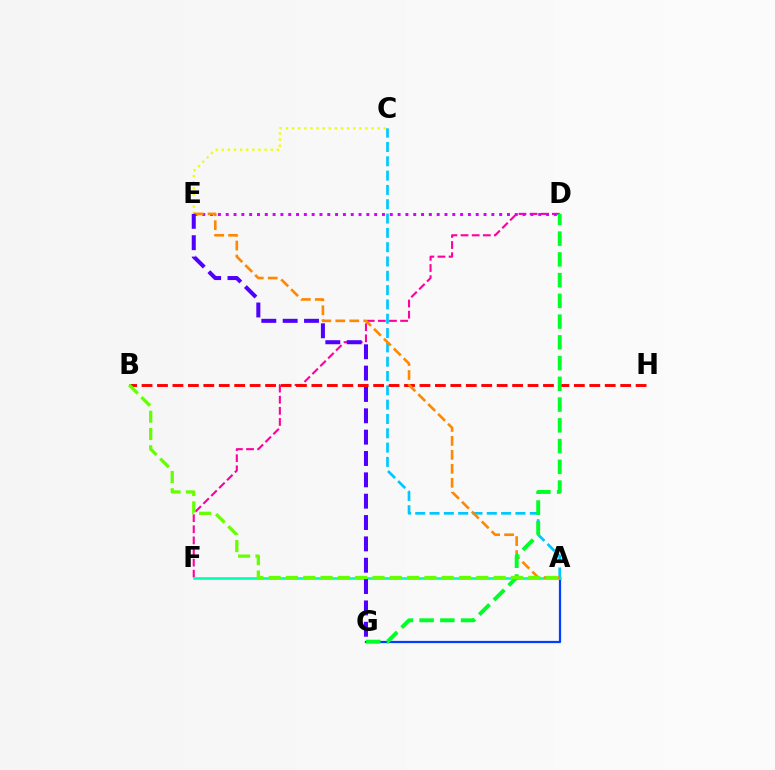{('A', 'G'): [{'color': '#003fff', 'line_style': 'solid', 'thickness': 1.6}], ('D', 'F'): [{'color': '#ff00a0', 'line_style': 'dashed', 'thickness': 1.51}], ('A', 'C'): [{'color': '#00c7ff', 'line_style': 'dashed', 'thickness': 1.94}], ('B', 'H'): [{'color': '#ff0000', 'line_style': 'dashed', 'thickness': 2.1}], ('D', 'E'): [{'color': '#d600ff', 'line_style': 'dotted', 'thickness': 2.12}], ('A', 'F'): [{'color': '#00ffaf', 'line_style': 'solid', 'thickness': 1.86}], ('C', 'E'): [{'color': '#eeff00', 'line_style': 'dotted', 'thickness': 1.66}], ('A', 'E'): [{'color': '#ff8800', 'line_style': 'dashed', 'thickness': 1.9}], ('D', 'G'): [{'color': '#00ff27', 'line_style': 'dashed', 'thickness': 2.82}], ('E', 'G'): [{'color': '#4f00ff', 'line_style': 'dashed', 'thickness': 2.9}], ('A', 'B'): [{'color': '#66ff00', 'line_style': 'dashed', 'thickness': 2.35}]}